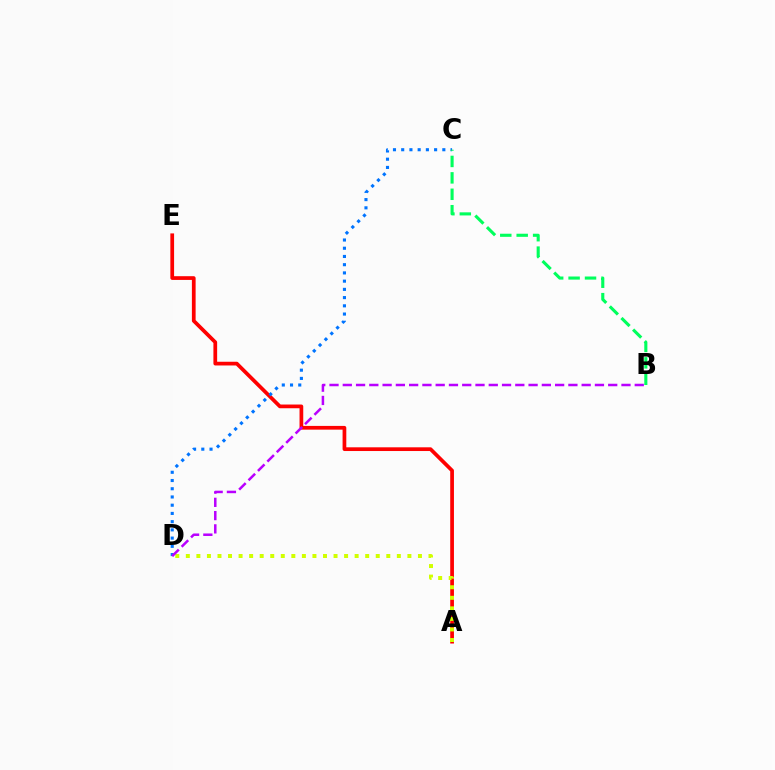{('A', 'E'): [{'color': '#ff0000', 'line_style': 'solid', 'thickness': 2.68}], ('C', 'D'): [{'color': '#0074ff', 'line_style': 'dotted', 'thickness': 2.24}], ('B', 'C'): [{'color': '#00ff5c', 'line_style': 'dashed', 'thickness': 2.23}], ('A', 'D'): [{'color': '#d1ff00', 'line_style': 'dotted', 'thickness': 2.87}], ('B', 'D'): [{'color': '#b900ff', 'line_style': 'dashed', 'thickness': 1.8}]}